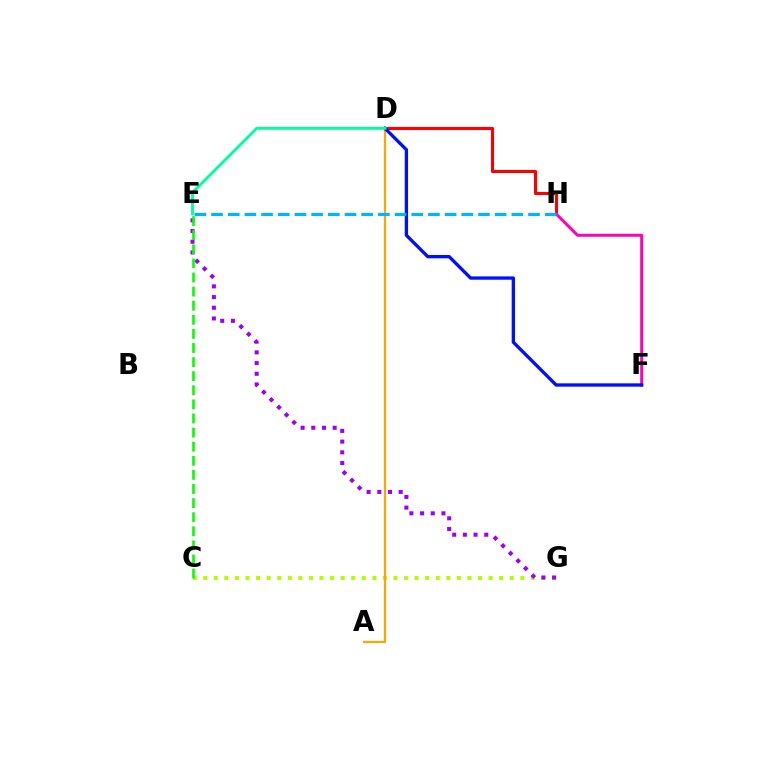{('C', 'G'): [{'color': '#b3ff00', 'line_style': 'dotted', 'thickness': 2.87}], ('E', 'G'): [{'color': '#9b00ff', 'line_style': 'dotted', 'thickness': 2.91}], ('C', 'E'): [{'color': '#08ff00', 'line_style': 'dashed', 'thickness': 1.92}], ('A', 'D'): [{'color': '#ffa500', 'line_style': 'solid', 'thickness': 1.59}], ('D', 'H'): [{'color': '#ff0000', 'line_style': 'solid', 'thickness': 2.24}], ('F', 'H'): [{'color': '#ff00bd', 'line_style': 'solid', 'thickness': 2.13}], ('D', 'F'): [{'color': '#0010ff', 'line_style': 'solid', 'thickness': 2.39}], ('D', 'E'): [{'color': '#00ff9d', 'line_style': 'solid', 'thickness': 2.08}], ('E', 'H'): [{'color': '#00b5ff', 'line_style': 'dashed', 'thickness': 2.27}]}